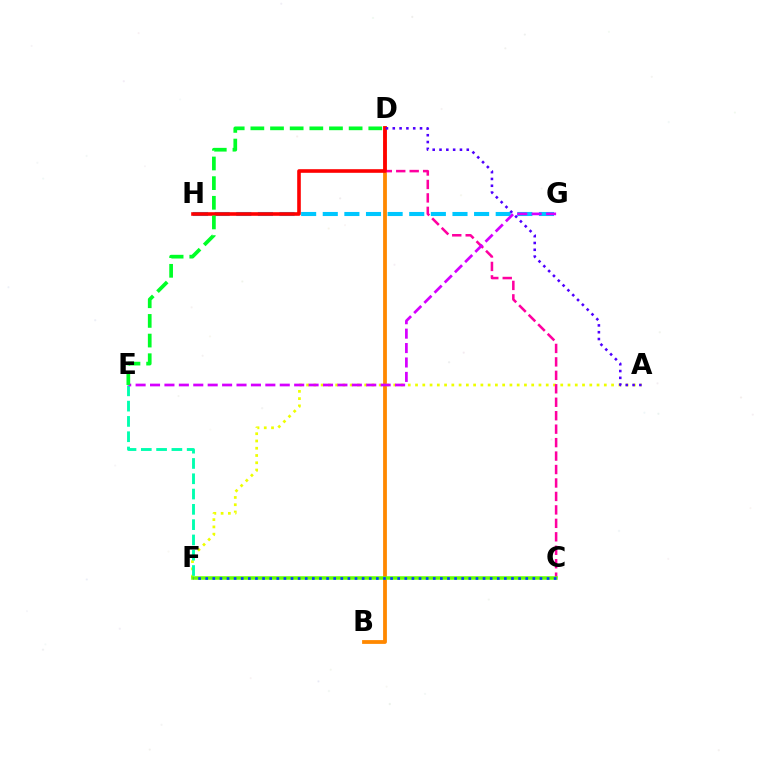{('B', 'D'): [{'color': '#ff8800', 'line_style': 'solid', 'thickness': 2.73}], ('A', 'F'): [{'color': '#eeff00', 'line_style': 'dotted', 'thickness': 1.97}], ('C', 'D'): [{'color': '#ff00a0', 'line_style': 'dashed', 'thickness': 1.83}], ('E', 'F'): [{'color': '#00ffaf', 'line_style': 'dashed', 'thickness': 2.08}], ('C', 'F'): [{'color': '#66ff00', 'line_style': 'solid', 'thickness': 2.53}, {'color': '#003fff', 'line_style': 'dotted', 'thickness': 1.93}], ('G', 'H'): [{'color': '#00c7ff', 'line_style': 'dashed', 'thickness': 2.94}], ('E', 'G'): [{'color': '#d600ff', 'line_style': 'dashed', 'thickness': 1.96}], ('D', 'H'): [{'color': '#ff0000', 'line_style': 'solid', 'thickness': 2.6}], ('A', 'D'): [{'color': '#4f00ff', 'line_style': 'dotted', 'thickness': 1.85}], ('D', 'E'): [{'color': '#00ff27', 'line_style': 'dashed', 'thickness': 2.67}]}